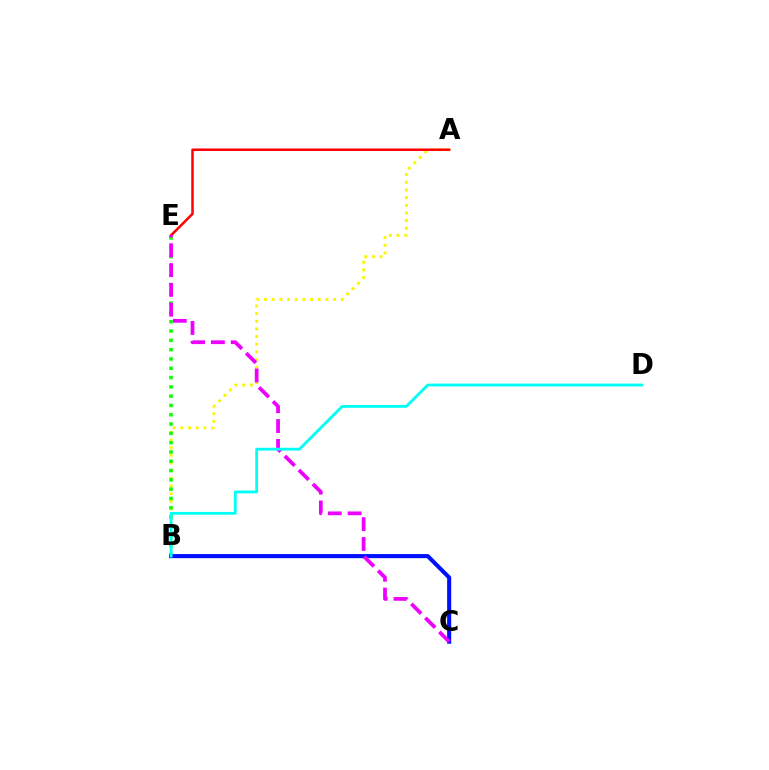{('A', 'B'): [{'color': '#fcf500', 'line_style': 'dotted', 'thickness': 2.08}], ('A', 'E'): [{'color': '#ff0000', 'line_style': 'solid', 'thickness': 1.81}], ('B', 'E'): [{'color': '#08ff00', 'line_style': 'dotted', 'thickness': 2.53}], ('B', 'C'): [{'color': '#0010ff', 'line_style': 'solid', 'thickness': 2.94}], ('C', 'E'): [{'color': '#ee00ff', 'line_style': 'dashed', 'thickness': 2.69}], ('B', 'D'): [{'color': '#00fff6', 'line_style': 'solid', 'thickness': 2.03}]}